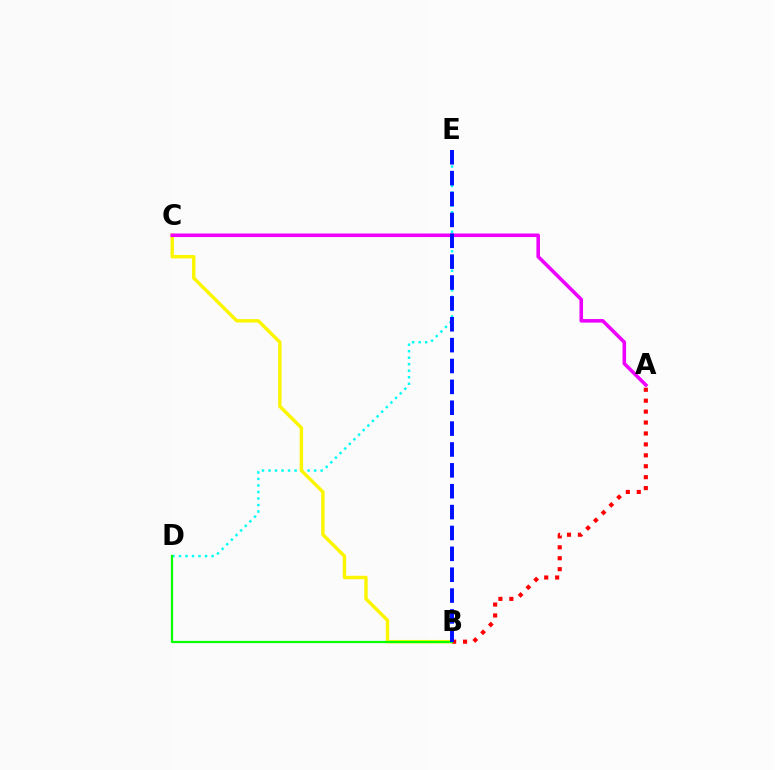{('D', 'E'): [{'color': '#00fff6', 'line_style': 'dotted', 'thickness': 1.77}], ('B', 'C'): [{'color': '#fcf500', 'line_style': 'solid', 'thickness': 2.47}], ('A', 'B'): [{'color': '#ff0000', 'line_style': 'dotted', 'thickness': 2.97}], ('B', 'D'): [{'color': '#08ff00', 'line_style': 'solid', 'thickness': 1.62}], ('A', 'C'): [{'color': '#ee00ff', 'line_style': 'solid', 'thickness': 2.57}], ('B', 'E'): [{'color': '#0010ff', 'line_style': 'dashed', 'thickness': 2.84}]}